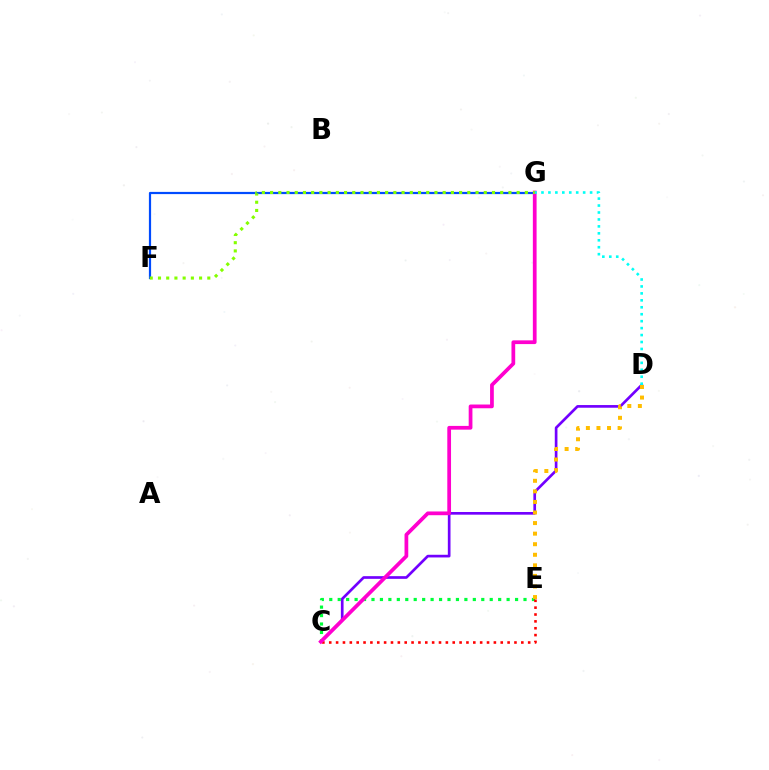{('C', 'D'): [{'color': '#7200ff', 'line_style': 'solid', 'thickness': 1.93}], ('C', 'E'): [{'color': '#00ff39', 'line_style': 'dotted', 'thickness': 2.29}, {'color': '#ff0000', 'line_style': 'dotted', 'thickness': 1.86}], ('D', 'E'): [{'color': '#ffbd00', 'line_style': 'dotted', 'thickness': 2.87}], ('F', 'G'): [{'color': '#004bff', 'line_style': 'solid', 'thickness': 1.59}, {'color': '#84ff00', 'line_style': 'dotted', 'thickness': 2.23}], ('C', 'G'): [{'color': '#ff00cf', 'line_style': 'solid', 'thickness': 2.69}], ('D', 'G'): [{'color': '#00fff6', 'line_style': 'dotted', 'thickness': 1.89}]}